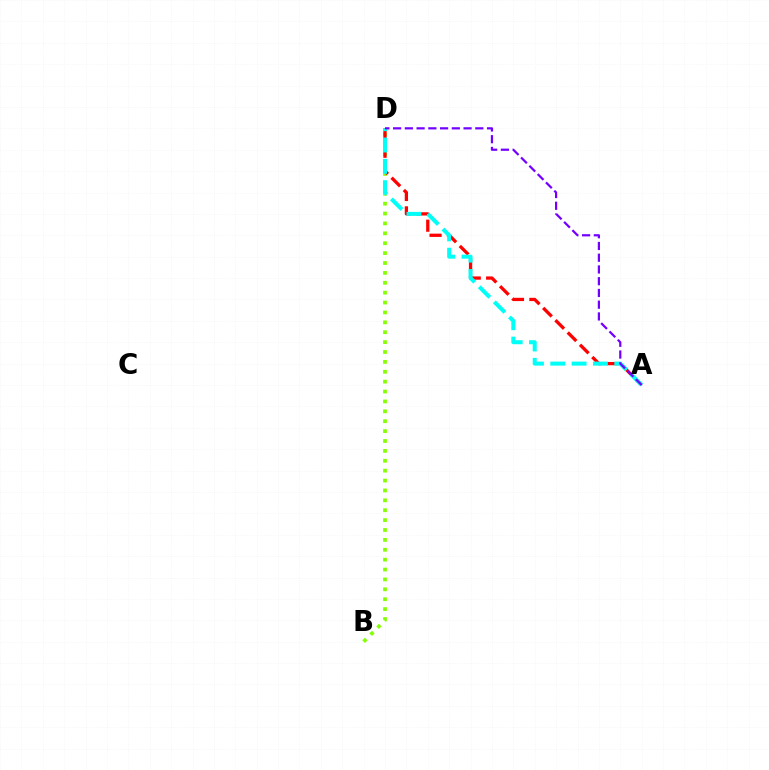{('B', 'D'): [{'color': '#84ff00', 'line_style': 'dotted', 'thickness': 2.69}], ('A', 'D'): [{'color': '#ff0000', 'line_style': 'dashed', 'thickness': 2.36}, {'color': '#00fff6', 'line_style': 'dashed', 'thickness': 2.9}, {'color': '#7200ff', 'line_style': 'dashed', 'thickness': 1.6}]}